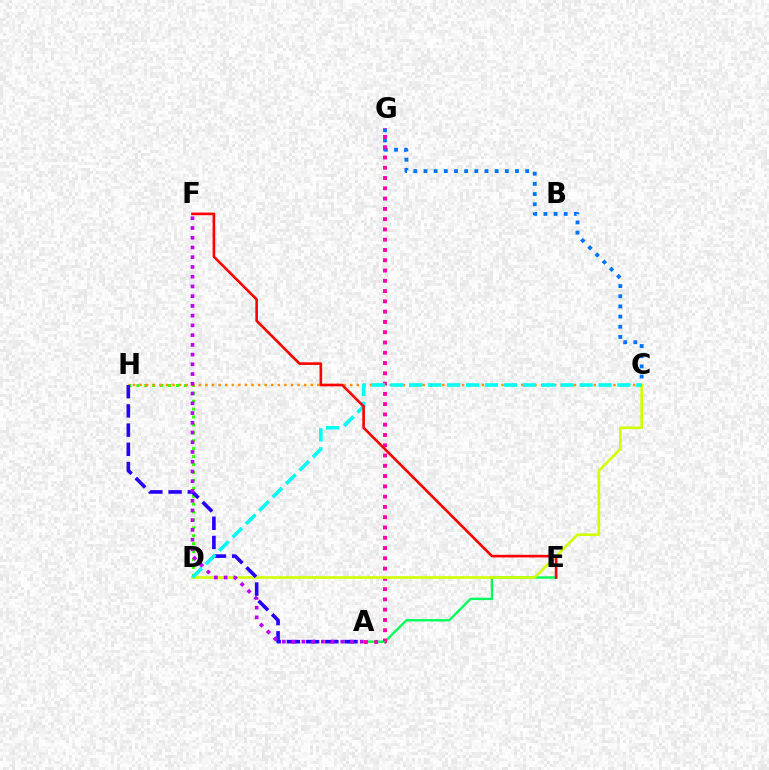{('D', 'H'): [{'color': '#3dff00', 'line_style': 'dotted', 'thickness': 2.15}], ('C', 'G'): [{'color': '#0074ff', 'line_style': 'dotted', 'thickness': 2.76}], ('A', 'E'): [{'color': '#00ff5c', 'line_style': 'solid', 'thickness': 1.72}], ('A', 'G'): [{'color': '#ff00ac', 'line_style': 'dotted', 'thickness': 2.79}], ('C', 'D'): [{'color': '#d1ff00', 'line_style': 'solid', 'thickness': 1.88}, {'color': '#00fff6', 'line_style': 'dashed', 'thickness': 2.57}], ('C', 'H'): [{'color': '#ff9400', 'line_style': 'dotted', 'thickness': 1.79}], ('A', 'H'): [{'color': '#2500ff', 'line_style': 'dashed', 'thickness': 2.61}], ('E', 'F'): [{'color': '#ff0000', 'line_style': 'solid', 'thickness': 1.9}], ('A', 'F'): [{'color': '#b900ff', 'line_style': 'dotted', 'thickness': 2.65}]}